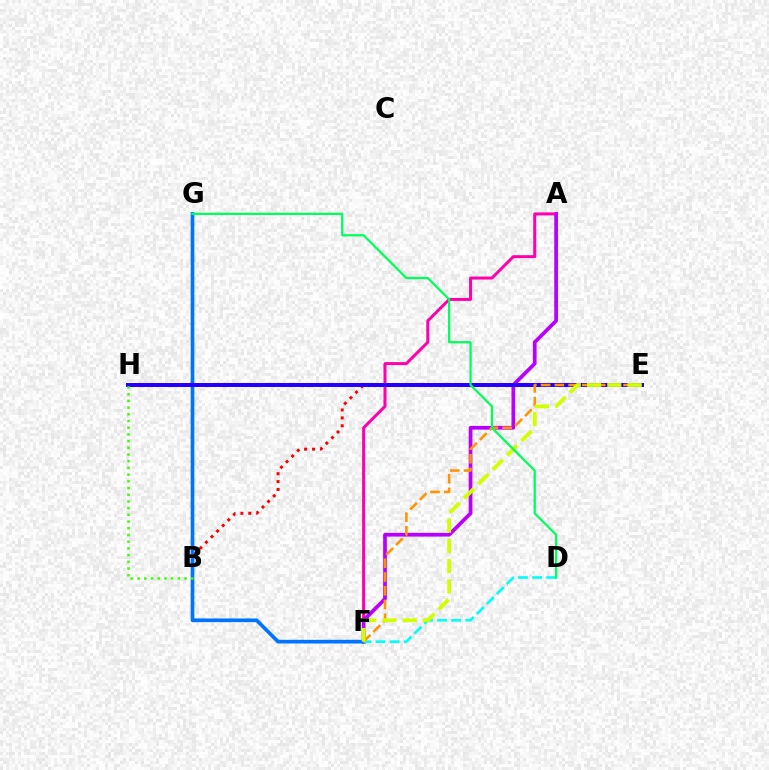{('B', 'E'): [{'color': '#ff0000', 'line_style': 'dotted', 'thickness': 2.15}], ('A', 'F'): [{'color': '#ff00ac', 'line_style': 'solid', 'thickness': 2.16}, {'color': '#b900ff', 'line_style': 'solid', 'thickness': 2.68}], ('F', 'G'): [{'color': '#0074ff', 'line_style': 'solid', 'thickness': 2.66}], ('E', 'H'): [{'color': '#2500ff', 'line_style': 'solid', 'thickness': 2.87}], ('B', 'H'): [{'color': '#3dff00', 'line_style': 'dotted', 'thickness': 1.82}], ('D', 'F'): [{'color': '#00fff6', 'line_style': 'dashed', 'thickness': 1.91}], ('E', 'F'): [{'color': '#ff9400', 'line_style': 'dashed', 'thickness': 1.87}, {'color': '#d1ff00', 'line_style': 'dashed', 'thickness': 2.75}], ('D', 'G'): [{'color': '#00ff5c', 'line_style': 'solid', 'thickness': 1.62}]}